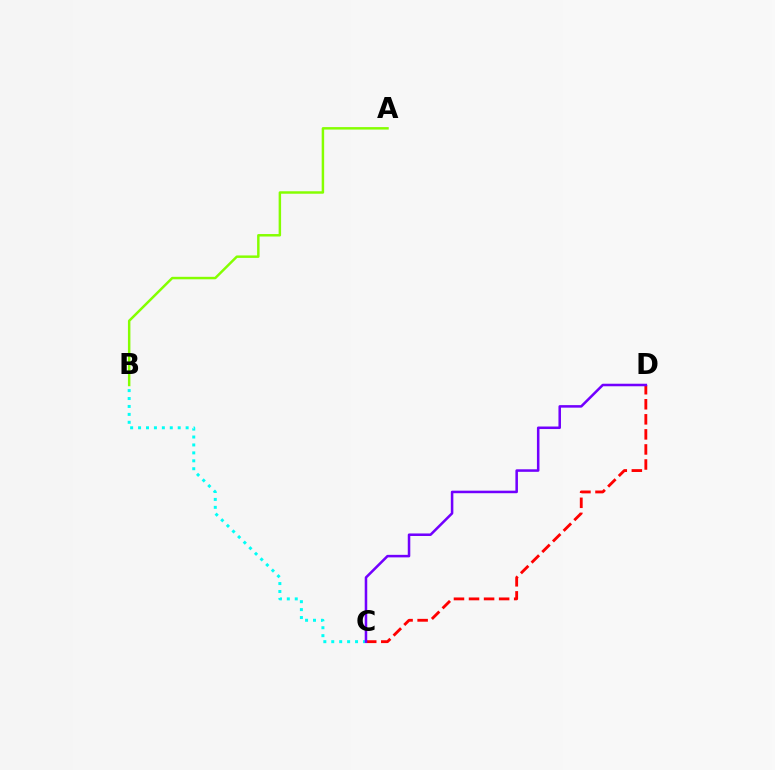{('A', 'B'): [{'color': '#84ff00', 'line_style': 'solid', 'thickness': 1.78}], ('C', 'D'): [{'color': '#ff0000', 'line_style': 'dashed', 'thickness': 2.05}, {'color': '#7200ff', 'line_style': 'solid', 'thickness': 1.82}], ('B', 'C'): [{'color': '#00fff6', 'line_style': 'dotted', 'thickness': 2.15}]}